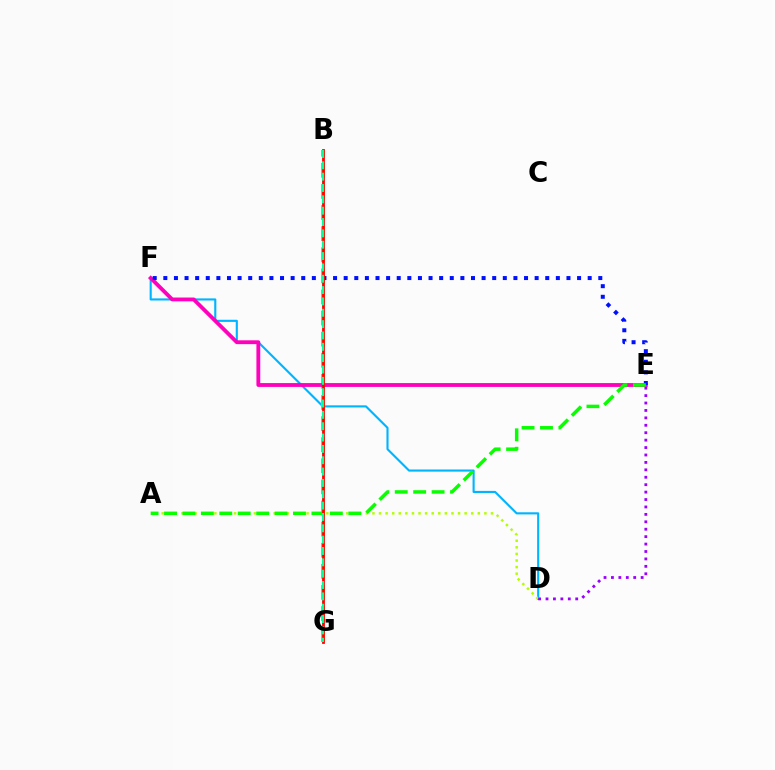{('D', 'F'): [{'color': '#00b5ff', 'line_style': 'solid', 'thickness': 1.53}], ('B', 'G'): [{'color': '#ffa500', 'line_style': 'dashed', 'thickness': 2.87}, {'color': '#ff0000', 'line_style': 'solid', 'thickness': 2.02}, {'color': '#00ff9d', 'line_style': 'dashed', 'thickness': 1.54}], ('A', 'D'): [{'color': '#b3ff00', 'line_style': 'dotted', 'thickness': 1.79}], ('E', 'F'): [{'color': '#ff00bd', 'line_style': 'solid', 'thickness': 2.76}, {'color': '#0010ff', 'line_style': 'dotted', 'thickness': 2.88}], ('A', 'E'): [{'color': '#08ff00', 'line_style': 'dashed', 'thickness': 2.5}], ('D', 'E'): [{'color': '#9b00ff', 'line_style': 'dotted', 'thickness': 2.02}]}